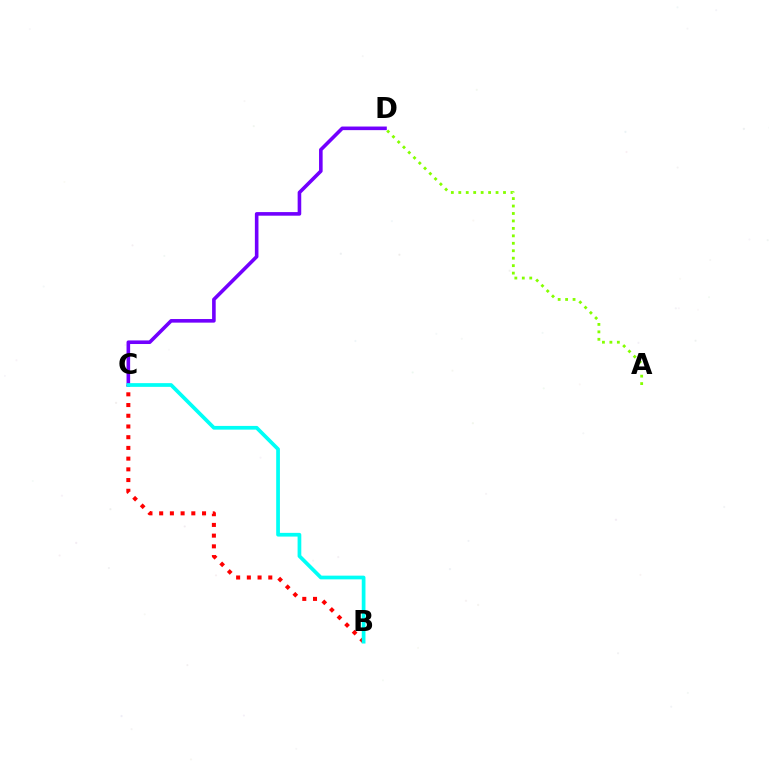{('B', 'C'): [{'color': '#ff0000', 'line_style': 'dotted', 'thickness': 2.91}, {'color': '#00fff6', 'line_style': 'solid', 'thickness': 2.68}], ('C', 'D'): [{'color': '#7200ff', 'line_style': 'solid', 'thickness': 2.59}], ('A', 'D'): [{'color': '#84ff00', 'line_style': 'dotted', 'thickness': 2.02}]}